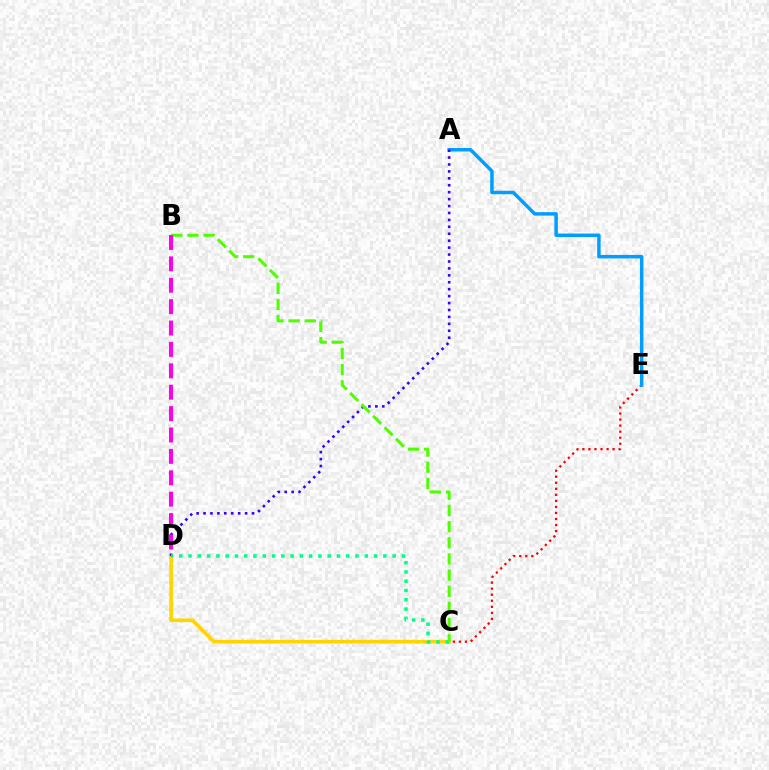{('C', 'E'): [{'color': '#ff0000', 'line_style': 'dotted', 'thickness': 1.64}], ('A', 'E'): [{'color': '#009eff', 'line_style': 'solid', 'thickness': 2.51}], ('C', 'D'): [{'color': '#ffd500', 'line_style': 'solid', 'thickness': 2.62}, {'color': '#00ff86', 'line_style': 'dotted', 'thickness': 2.52}], ('A', 'D'): [{'color': '#3700ff', 'line_style': 'dotted', 'thickness': 1.88}], ('B', 'C'): [{'color': '#4fff00', 'line_style': 'dashed', 'thickness': 2.2}], ('B', 'D'): [{'color': '#ff00ed', 'line_style': 'dashed', 'thickness': 2.91}]}